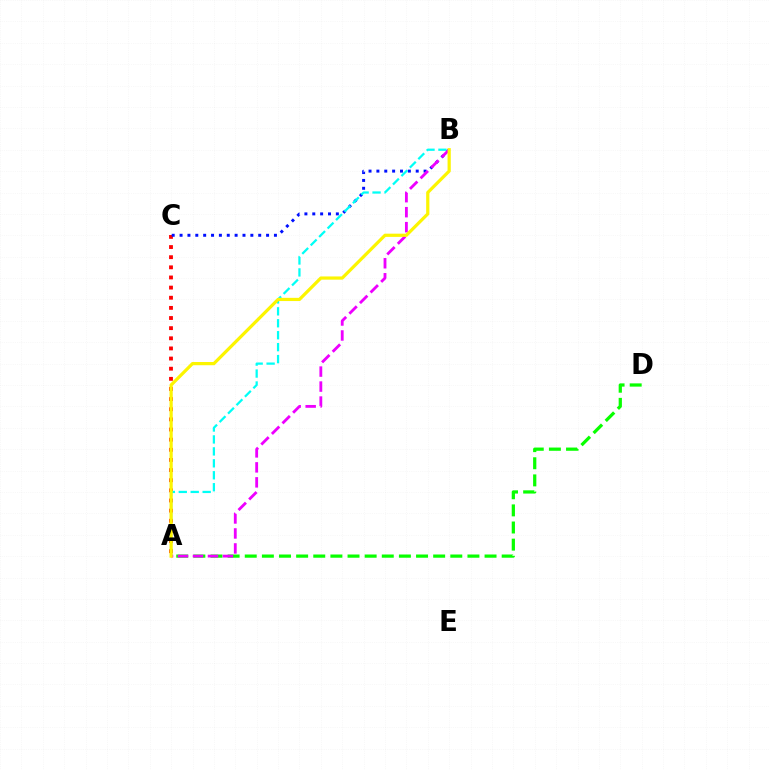{('A', 'C'): [{'color': '#ff0000', 'line_style': 'dotted', 'thickness': 2.75}], ('B', 'C'): [{'color': '#0010ff', 'line_style': 'dotted', 'thickness': 2.14}], ('A', 'D'): [{'color': '#08ff00', 'line_style': 'dashed', 'thickness': 2.33}], ('A', 'B'): [{'color': '#00fff6', 'line_style': 'dashed', 'thickness': 1.62}, {'color': '#ee00ff', 'line_style': 'dashed', 'thickness': 2.04}, {'color': '#fcf500', 'line_style': 'solid', 'thickness': 2.31}]}